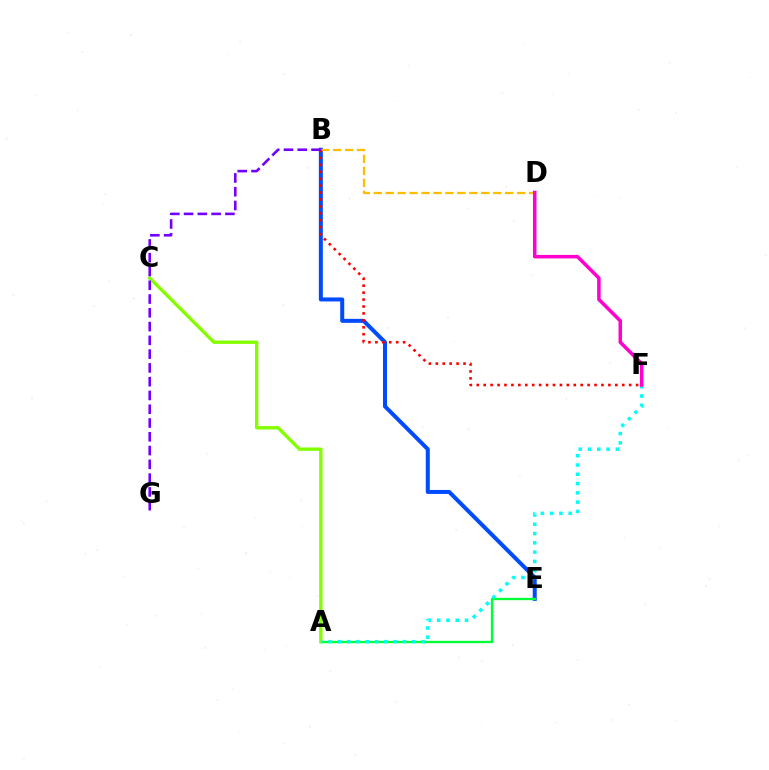{('B', 'E'): [{'color': '#004bff', 'line_style': 'solid', 'thickness': 2.88}], ('A', 'E'): [{'color': '#00ff39', 'line_style': 'solid', 'thickness': 1.69}], ('A', 'C'): [{'color': '#84ff00', 'line_style': 'solid', 'thickness': 2.43}], ('A', 'F'): [{'color': '#00fff6', 'line_style': 'dotted', 'thickness': 2.52}], ('B', 'D'): [{'color': '#ffbd00', 'line_style': 'dashed', 'thickness': 1.62}], ('D', 'F'): [{'color': '#ff00cf', 'line_style': 'solid', 'thickness': 2.53}], ('B', 'F'): [{'color': '#ff0000', 'line_style': 'dotted', 'thickness': 1.88}], ('B', 'G'): [{'color': '#7200ff', 'line_style': 'dashed', 'thickness': 1.87}]}